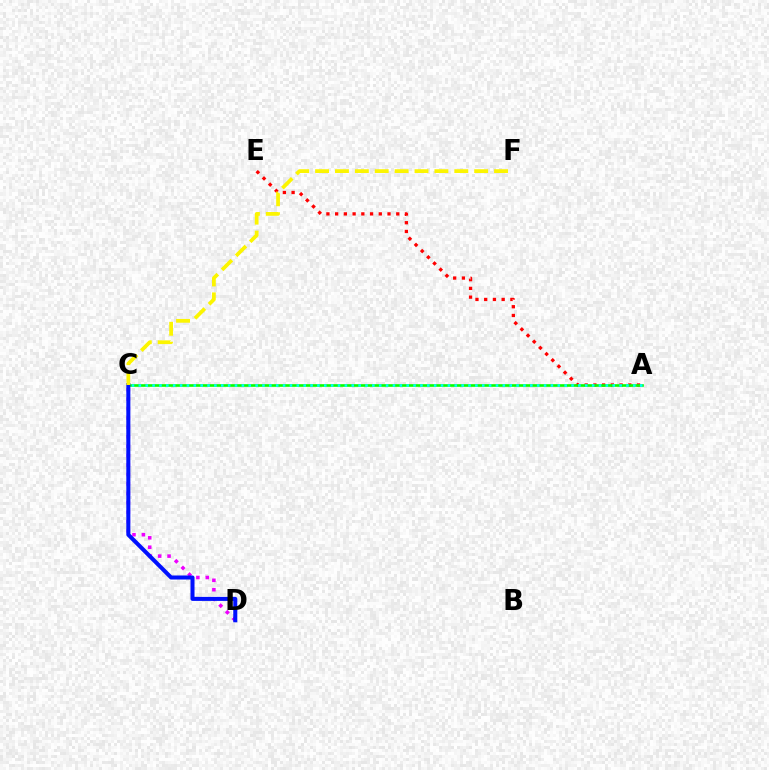{('C', 'D'): [{'color': '#ee00ff', 'line_style': 'dotted', 'thickness': 2.56}, {'color': '#0010ff', 'line_style': 'solid', 'thickness': 2.9}], ('A', 'E'): [{'color': '#ff0000', 'line_style': 'dotted', 'thickness': 2.37}], ('A', 'C'): [{'color': '#08ff00', 'line_style': 'solid', 'thickness': 1.89}, {'color': '#00fff6', 'line_style': 'dotted', 'thickness': 1.87}], ('C', 'F'): [{'color': '#fcf500', 'line_style': 'dashed', 'thickness': 2.7}]}